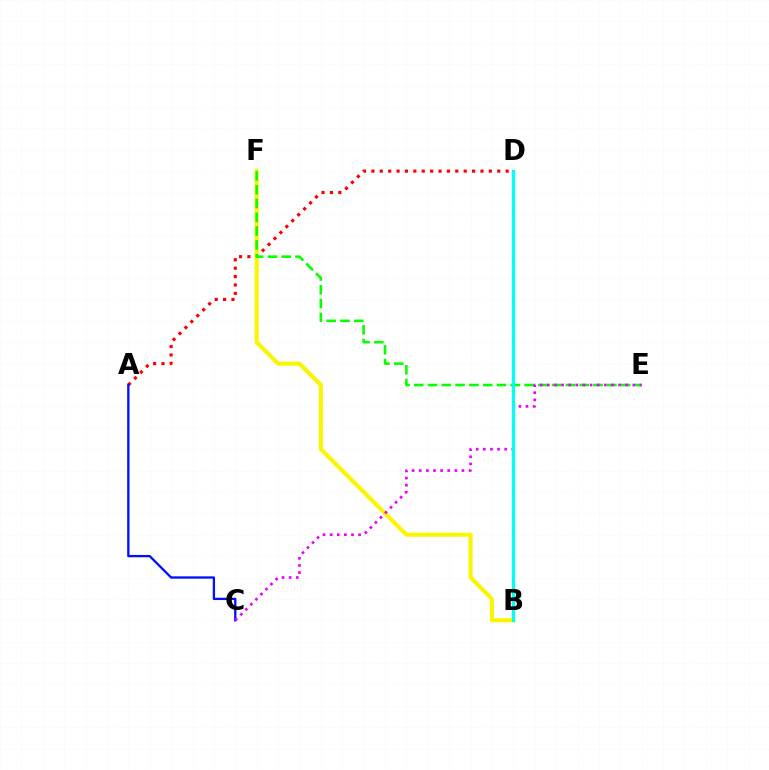{('A', 'D'): [{'color': '#ff0000', 'line_style': 'dotted', 'thickness': 2.28}], ('B', 'F'): [{'color': '#fcf500', 'line_style': 'solid', 'thickness': 2.96}], ('A', 'C'): [{'color': '#0010ff', 'line_style': 'solid', 'thickness': 1.67}], ('E', 'F'): [{'color': '#08ff00', 'line_style': 'dashed', 'thickness': 1.87}], ('C', 'E'): [{'color': '#ee00ff', 'line_style': 'dotted', 'thickness': 1.94}], ('B', 'D'): [{'color': '#00fff6', 'line_style': 'solid', 'thickness': 2.34}]}